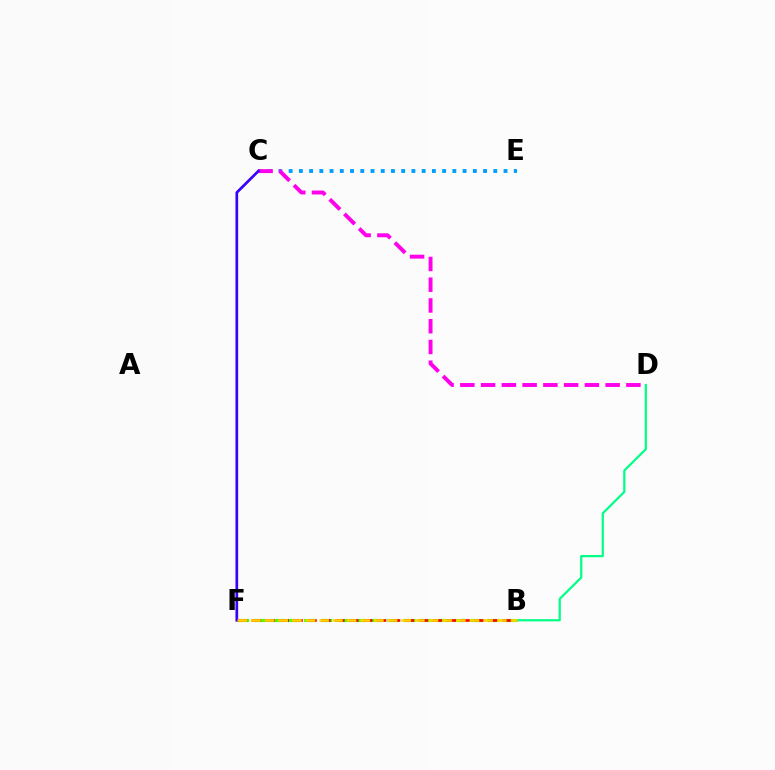{('B', 'F'): [{'color': '#4fff00', 'line_style': 'dashed', 'thickness': 2.26}, {'color': '#ff0000', 'line_style': 'dashed', 'thickness': 1.89}, {'color': '#ffd500', 'line_style': 'dashed', 'thickness': 1.86}], ('C', 'E'): [{'color': '#009eff', 'line_style': 'dotted', 'thickness': 2.78}], ('C', 'D'): [{'color': '#ff00ed', 'line_style': 'dashed', 'thickness': 2.82}], ('B', 'D'): [{'color': '#00ff86', 'line_style': 'solid', 'thickness': 1.59}], ('C', 'F'): [{'color': '#3700ff', 'line_style': 'solid', 'thickness': 1.94}]}